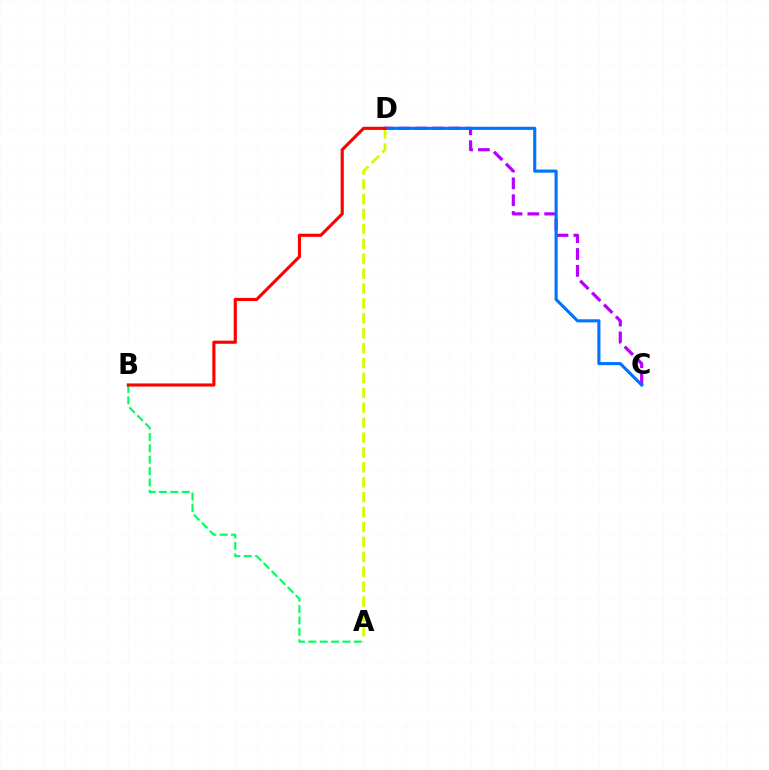{('C', 'D'): [{'color': '#b900ff', 'line_style': 'dashed', 'thickness': 2.29}, {'color': '#0074ff', 'line_style': 'solid', 'thickness': 2.24}], ('A', 'D'): [{'color': '#d1ff00', 'line_style': 'dashed', 'thickness': 2.02}], ('A', 'B'): [{'color': '#00ff5c', 'line_style': 'dashed', 'thickness': 1.54}], ('B', 'D'): [{'color': '#ff0000', 'line_style': 'solid', 'thickness': 2.25}]}